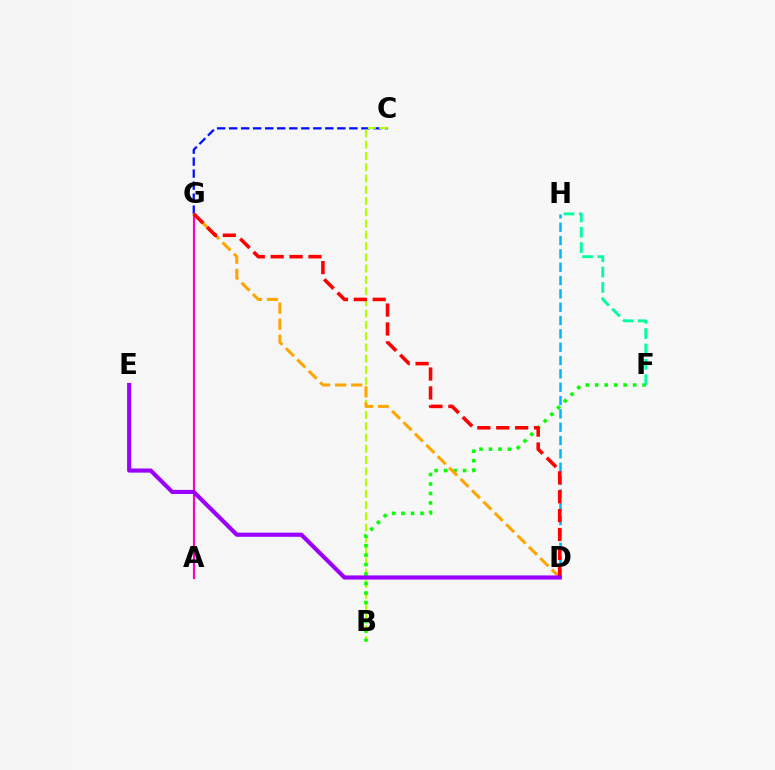{('C', 'G'): [{'color': '#0010ff', 'line_style': 'dashed', 'thickness': 1.63}], ('B', 'C'): [{'color': '#b3ff00', 'line_style': 'dashed', 'thickness': 1.53}], ('A', 'G'): [{'color': '#ff00bd', 'line_style': 'solid', 'thickness': 1.55}], ('B', 'F'): [{'color': '#08ff00', 'line_style': 'dotted', 'thickness': 2.57}], ('F', 'H'): [{'color': '#00ff9d', 'line_style': 'dashed', 'thickness': 2.08}], ('D', 'H'): [{'color': '#00b5ff', 'line_style': 'dashed', 'thickness': 1.81}], ('D', 'G'): [{'color': '#ffa500', 'line_style': 'dashed', 'thickness': 2.18}, {'color': '#ff0000', 'line_style': 'dashed', 'thickness': 2.57}], ('D', 'E'): [{'color': '#9b00ff', 'line_style': 'solid', 'thickness': 2.98}]}